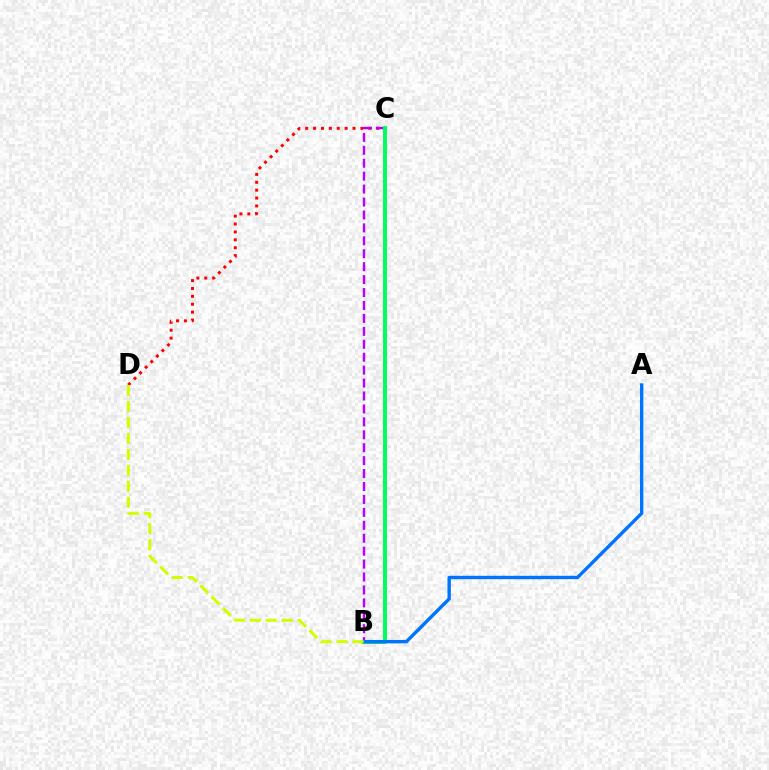{('C', 'D'): [{'color': '#ff0000', 'line_style': 'dotted', 'thickness': 2.14}], ('B', 'C'): [{'color': '#b900ff', 'line_style': 'dashed', 'thickness': 1.76}, {'color': '#00ff5c', 'line_style': 'solid', 'thickness': 2.83}], ('A', 'B'): [{'color': '#0074ff', 'line_style': 'solid', 'thickness': 2.44}], ('B', 'D'): [{'color': '#d1ff00', 'line_style': 'dashed', 'thickness': 2.17}]}